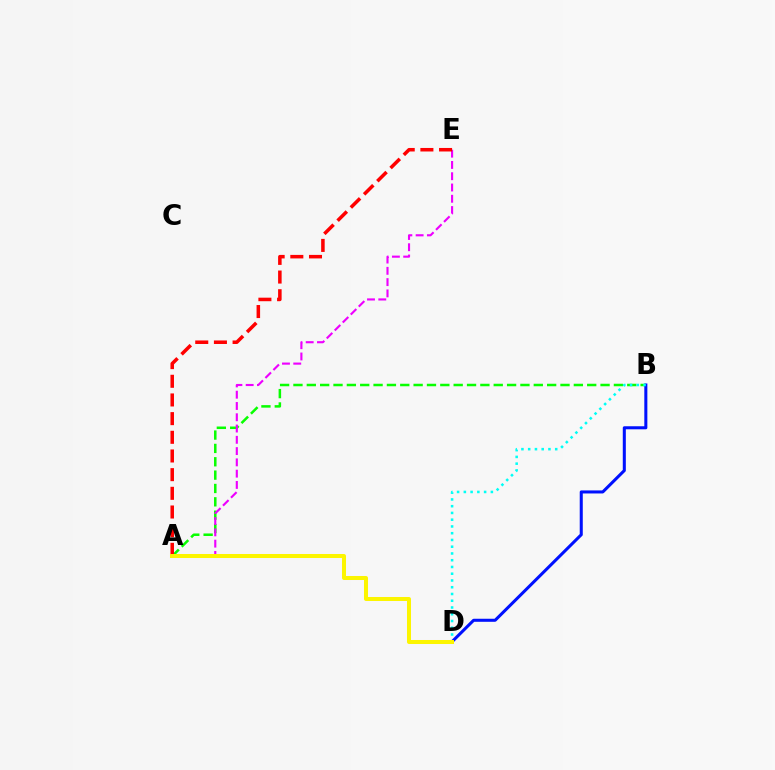{('A', 'B'): [{'color': '#08ff00', 'line_style': 'dashed', 'thickness': 1.81}], ('B', 'D'): [{'color': '#0010ff', 'line_style': 'solid', 'thickness': 2.19}, {'color': '#00fff6', 'line_style': 'dotted', 'thickness': 1.83}], ('A', 'E'): [{'color': '#ee00ff', 'line_style': 'dashed', 'thickness': 1.53}, {'color': '#ff0000', 'line_style': 'dashed', 'thickness': 2.54}], ('A', 'D'): [{'color': '#fcf500', 'line_style': 'solid', 'thickness': 2.89}]}